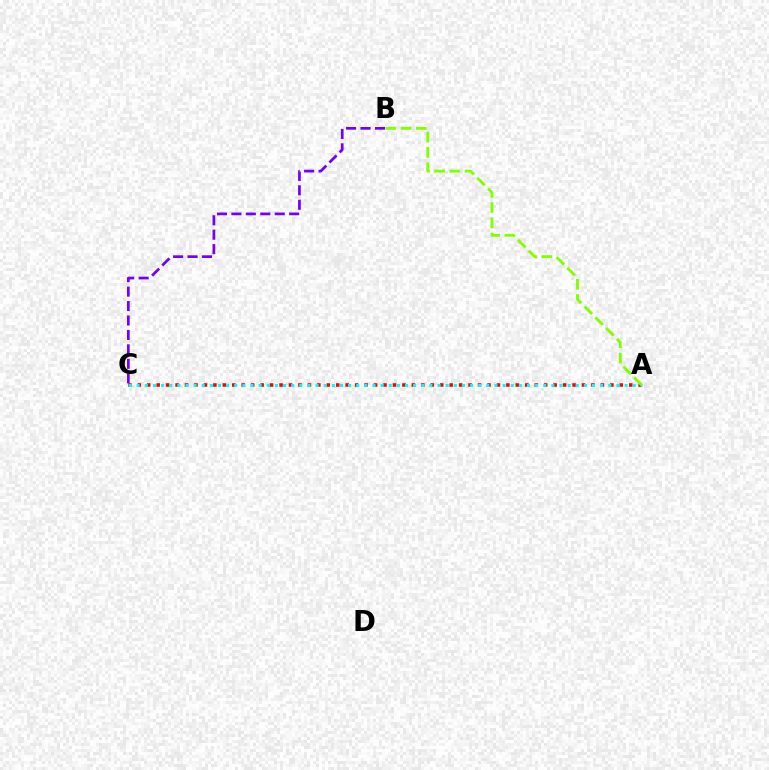{('A', 'C'): [{'color': '#ff0000', 'line_style': 'dotted', 'thickness': 2.57}, {'color': '#00fff6', 'line_style': 'dotted', 'thickness': 2.21}], ('B', 'C'): [{'color': '#7200ff', 'line_style': 'dashed', 'thickness': 1.96}], ('A', 'B'): [{'color': '#84ff00', 'line_style': 'dashed', 'thickness': 2.07}]}